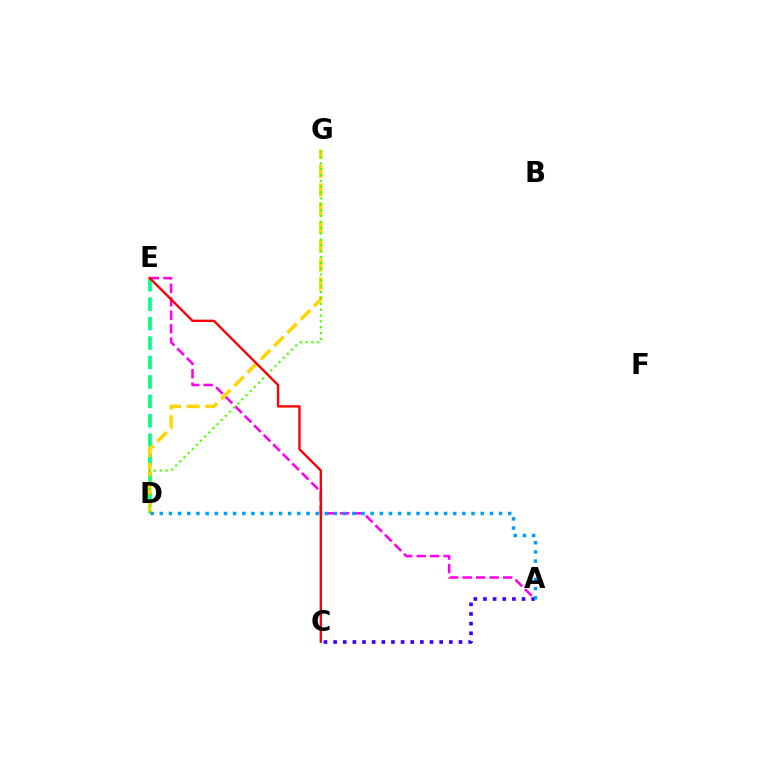{('D', 'E'): [{'color': '#00ff86', 'line_style': 'dashed', 'thickness': 2.64}], ('A', 'E'): [{'color': '#ff00ed', 'line_style': 'dashed', 'thickness': 1.83}], ('D', 'G'): [{'color': '#ffd500', 'line_style': 'dashed', 'thickness': 2.55}, {'color': '#4fff00', 'line_style': 'dotted', 'thickness': 1.59}], ('A', 'C'): [{'color': '#3700ff', 'line_style': 'dotted', 'thickness': 2.62}], ('C', 'E'): [{'color': '#ff0000', 'line_style': 'solid', 'thickness': 1.7}], ('A', 'D'): [{'color': '#009eff', 'line_style': 'dotted', 'thickness': 2.49}]}